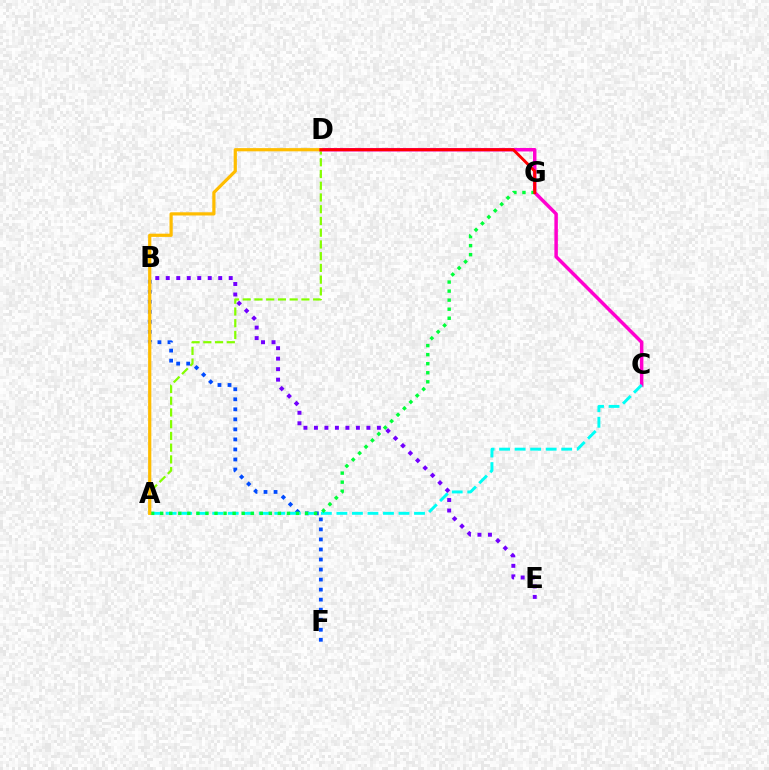{('A', 'D'): [{'color': '#84ff00', 'line_style': 'dashed', 'thickness': 1.59}, {'color': '#ffbd00', 'line_style': 'solid', 'thickness': 2.31}], ('C', 'D'): [{'color': '#ff00cf', 'line_style': 'solid', 'thickness': 2.5}], ('B', 'F'): [{'color': '#004bff', 'line_style': 'dotted', 'thickness': 2.73}], ('A', 'C'): [{'color': '#00fff6', 'line_style': 'dashed', 'thickness': 2.11}], ('A', 'G'): [{'color': '#00ff39', 'line_style': 'dotted', 'thickness': 2.46}], ('B', 'E'): [{'color': '#7200ff', 'line_style': 'dotted', 'thickness': 2.85}], ('D', 'G'): [{'color': '#ff0000', 'line_style': 'solid', 'thickness': 2.08}]}